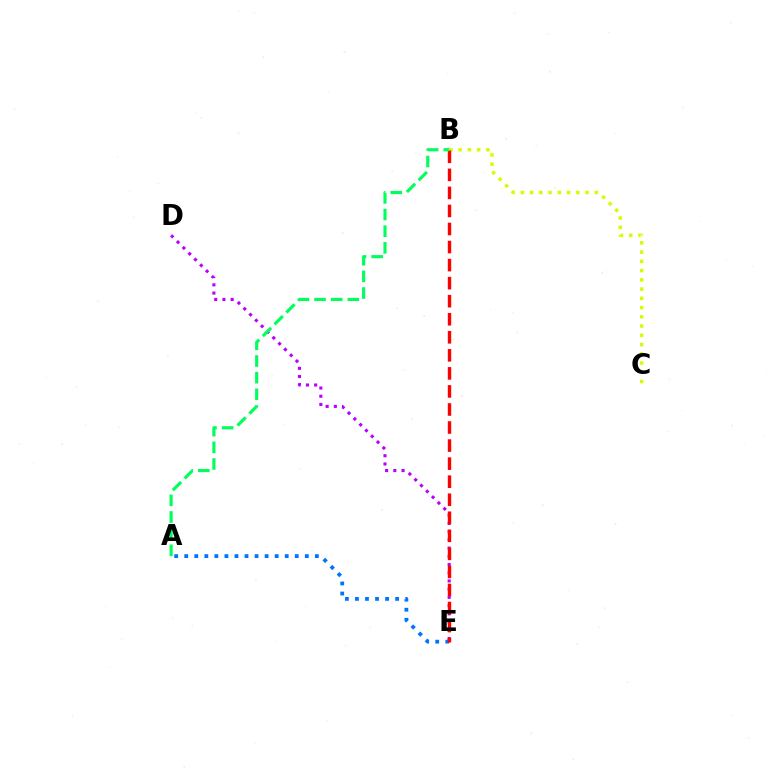{('A', 'E'): [{'color': '#0074ff', 'line_style': 'dotted', 'thickness': 2.73}], ('B', 'C'): [{'color': '#d1ff00', 'line_style': 'dotted', 'thickness': 2.51}], ('D', 'E'): [{'color': '#b900ff', 'line_style': 'dotted', 'thickness': 2.23}], ('B', 'E'): [{'color': '#ff0000', 'line_style': 'dashed', 'thickness': 2.45}], ('A', 'B'): [{'color': '#00ff5c', 'line_style': 'dashed', 'thickness': 2.26}]}